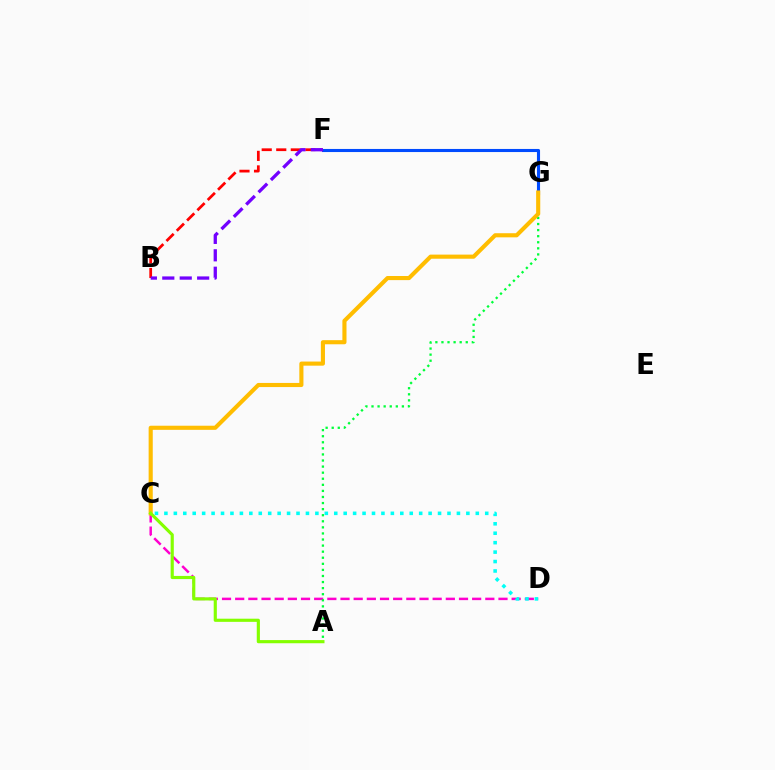{('F', 'G'): [{'color': '#004bff', 'line_style': 'solid', 'thickness': 2.23}], ('C', 'D'): [{'color': '#ff00cf', 'line_style': 'dashed', 'thickness': 1.79}, {'color': '#00fff6', 'line_style': 'dotted', 'thickness': 2.56}], ('A', 'G'): [{'color': '#00ff39', 'line_style': 'dotted', 'thickness': 1.65}], ('B', 'F'): [{'color': '#ff0000', 'line_style': 'dashed', 'thickness': 1.98}, {'color': '#7200ff', 'line_style': 'dashed', 'thickness': 2.37}], ('C', 'G'): [{'color': '#ffbd00', 'line_style': 'solid', 'thickness': 2.96}], ('A', 'C'): [{'color': '#84ff00', 'line_style': 'solid', 'thickness': 2.27}]}